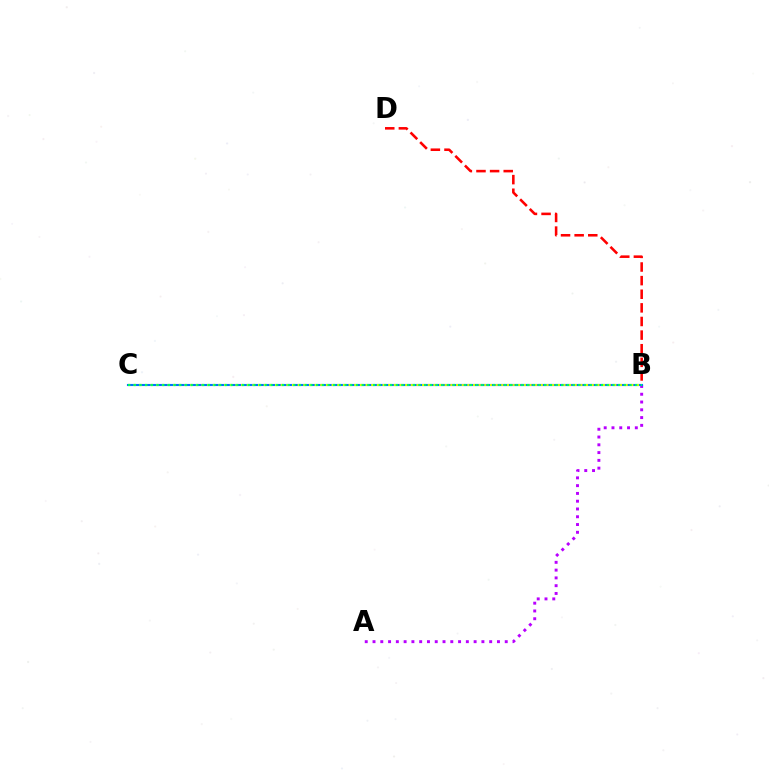{('B', 'D'): [{'color': '#ff0000', 'line_style': 'dashed', 'thickness': 1.85}], ('A', 'B'): [{'color': '#b900ff', 'line_style': 'dotted', 'thickness': 2.11}], ('B', 'C'): [{'color': '#0074ff', 'line_style': 'solid', 'thickness': 1.51}, {'color': '#d1ff00', 'line_style': 'dotted', 'thickness': 1.54}, {'color': '#00ff5c', 'line_style': 'dotted', 'thickness': 1.55}]}